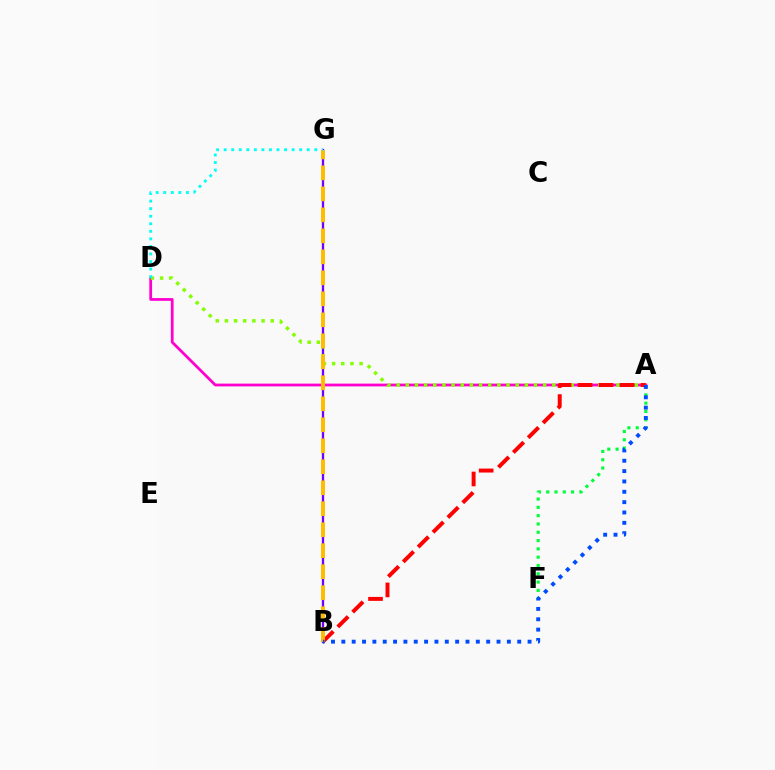{('A', 'D'): [{'color': '#ff00cf', 'line_style': 'solid', 'thickness': 1.99}, {'color': '#84ff00', 'line_style': 'dotted', 'thickness': 2.49}], ('B', 'G'): [{'color': '#7200ff', 'line_style': 'solid', 'thickness': 1.65}, {'color': '#ffbd00', 'line_style': 'dashed', 'thickness': 2.85}], ('A', 'F'): [{'color': '#00ff39', 'line_style': 'dotted', 'thickness': 2.26}], ('A', 'B'): [{'color': '#ff0000', 'line_style': 'dashed', 'thickness': 2.85}, {'color': '#004bff', 'line_style': 'dotted', 'thickness': 2.81}], ('D', 'G'): [{'color': '#00fff6', 'line_style': 'dotted', 'thickness': 2.05}]}